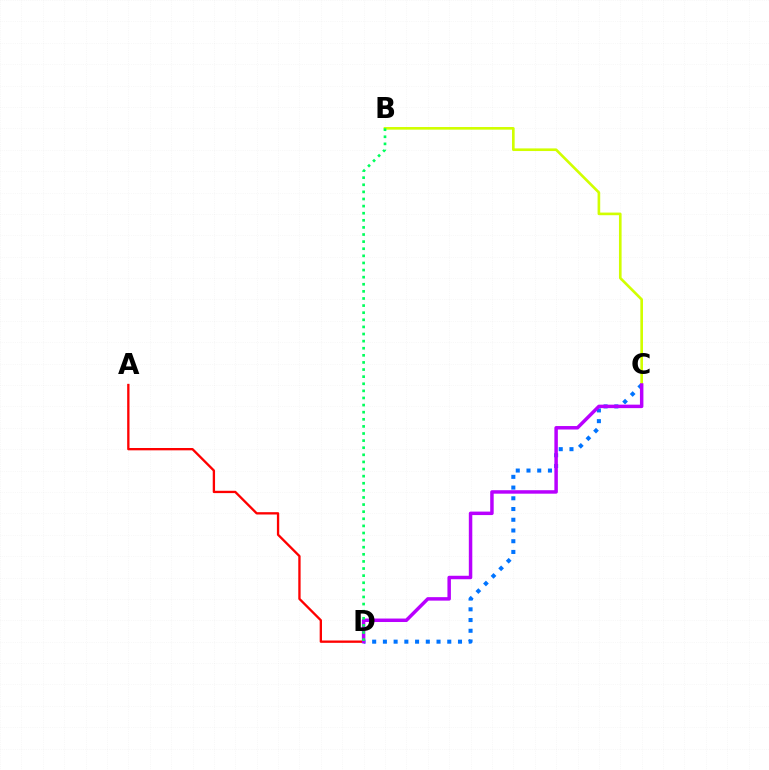{('A', 'D'): [{'color': '#ff0000', 'line_style': 'solid', 'thickness': 1.67}], ('B', 'C'): [{'color': '#d1ff00', 'line_style': 'solid', 'thickness': 1.9}], ('C', 'D'): [{'color': '#0074ff', 'line_style': 'dotted', 'thickness': 2.91}, {'color': '#b900ff', 'line_style': 'solid', 'thickness': 2.5}], ('B', 'D'): [{'color': '#00ff5c', 'line_style': 'dotted', 'thickness': 1.93}]}